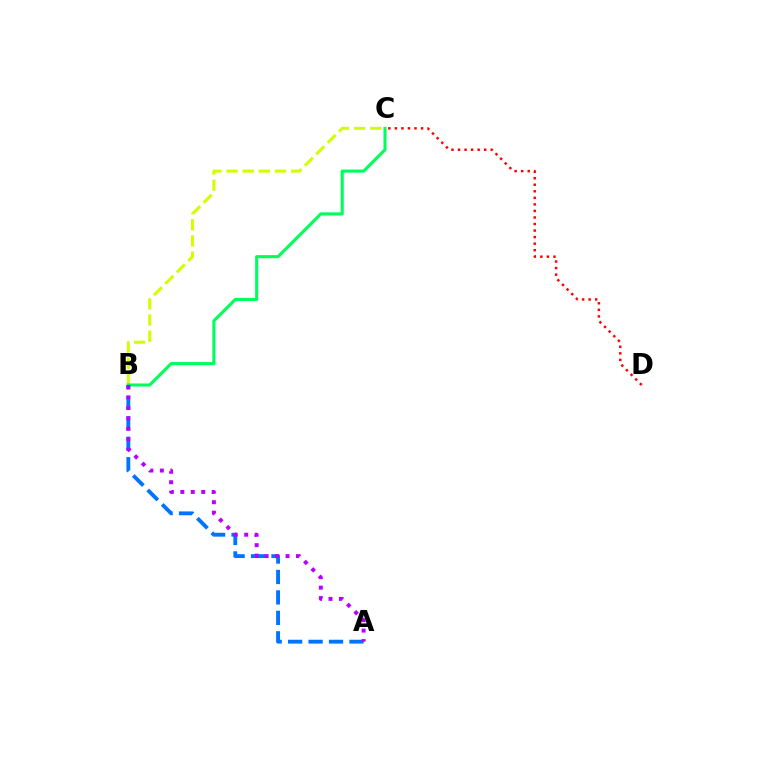{('A', 'B'): [{'color': '#0074ff', 'line_style': 'dashed', 'thickness': 2.78}, {'color': '#b900ff', 'line_style': 'dotted', 'thickness': 2.84}], ('B', 'C'): [{'color': '#d1ff00', 'line_style': 'dashed', 'thickness': 2.19}, {'color': '#00ff5c', 'line_style': 'solid', 'thickness': 2.23}], ('C', 'D'): [{'color': '#ff0000', 'line_style': 'dotted', 'thickness': 1.78}]}